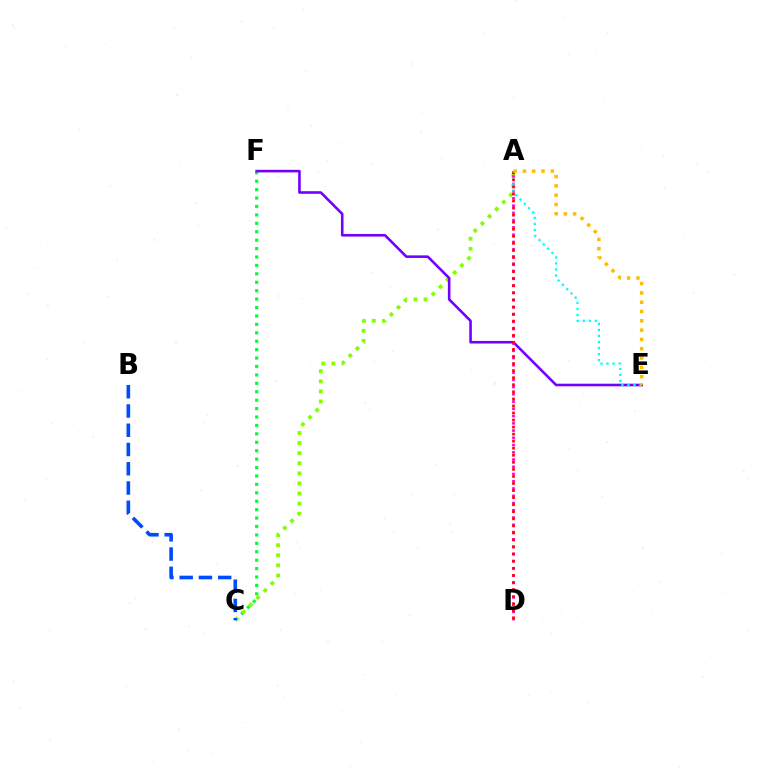{('C', 'F'): [{'color': '#00ff39', 'line_style': 'dotted', 'thickness': 2.29}], ('A', 'C'): [{'color': '#84ff00', 'line_style': 'dotted', 'thickness': 2.74}], ('E', 'F'): [{'color': '#7200ff', 'line_style': 'solid', 'thickness': 1.87}], ('A', 'D'): [{'color': '#ff00cf', 'line_style': 'dotted', 'thickness': 1.97}, {'color': '#ff0000', 'line_style': 'dotted', 'thickness': 1.92}], ('B', 'C'): [{'color': '#004bff', 'line_style': 'dashed', 'thickness': 2.62}], ('A', 'E'): [{'color': '#00fff6', 'line_style': 'dotted', 'thickness': 1.64}, {'color': '#ffbd00', 'line_style': 'dotted', 'thickness': 2.53}]}